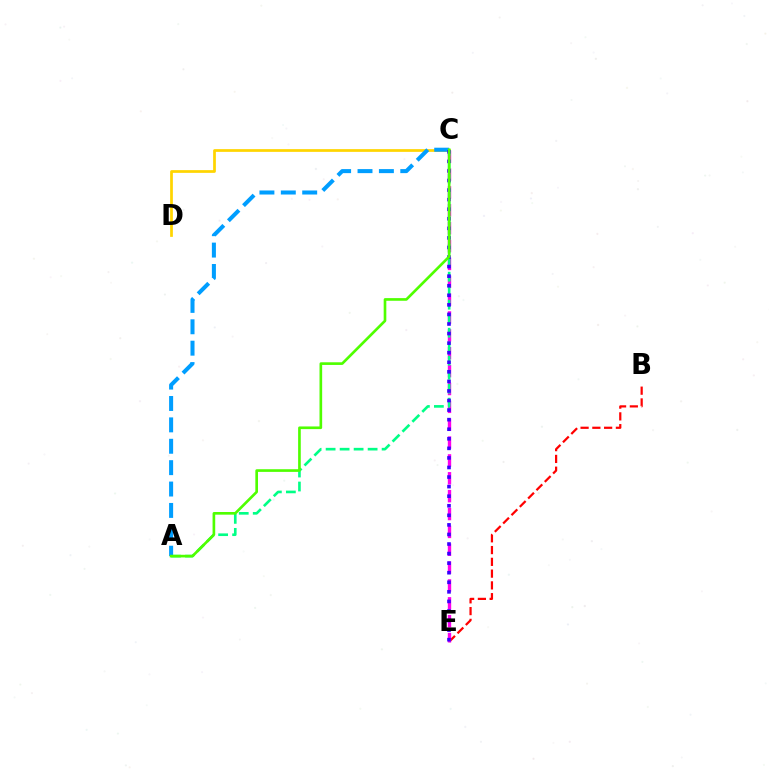{('B', 'E'): [{'color': '#ff0000', 'line_style': 'dashed', 'thickness': 1.6}], ('C', 'D'): [{'color': '#ffd500', 'line_style': 'solid', 'thickness': 1.97}], ('C', 'E'): [{'color': '#ff00ed', 'line_style': 'dashed', 'thickness': 2.43}, {'color': '#3700ff', 'line_style': 'dotted', 'thickness': 2.6}], ('A', 'C'): [{'color': '#00ff86', 'line_style': 'dashed', 'thickness': 1.9}, {'color': '#009eff', 'line_style': 'dashed', 'thickness': 2.91}, {'color': '#4fff00', 'line_style': 'solid', 'thickness': 1.91}]}